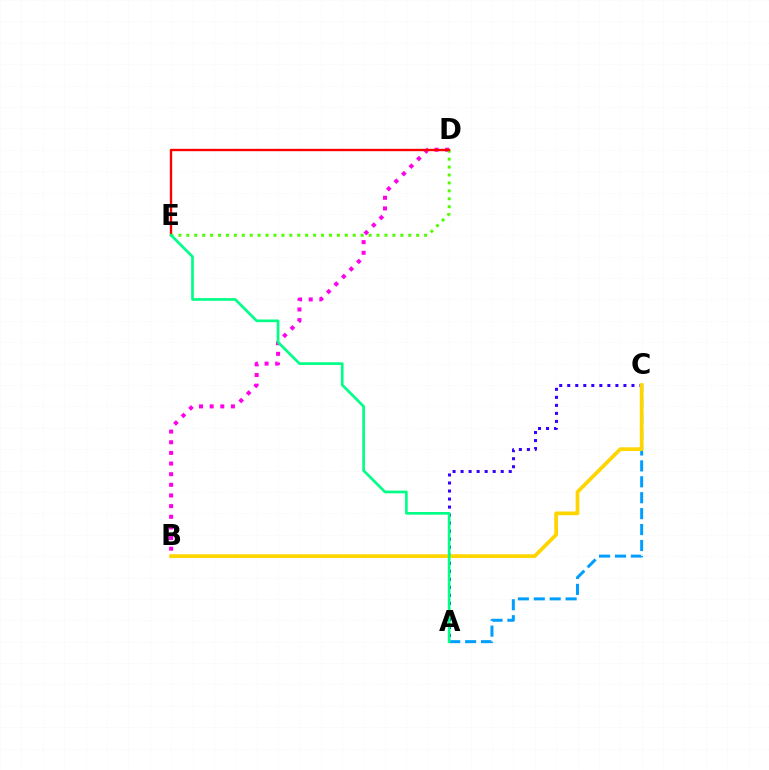{('A', 'C'): [{'color': '#009eff', 'line_style': 'dashed', 'thickness': 2.16}, {'color': '#3700ff', 'line_style': 'dotted', 'thickness': 2.18}], ('B', 'D'): [{'color': '#ff00ed', 'line_style': 'dotted', 'thickness': 2.89}], ('D', 'E'): [{'color': '#4fff00', 'line_style': 'dotted', 'thickness': 2.15}, {'color': '#ff0000', 'line_style': 'solid', 'thickness': 1.7}], ('B', 'C'): [{'color': '#ffd500', 'line_style': 'solid', 'thickness': 2.69}], ('A', 'E'): [{'color': '#00ff86', 'line_style': 'solid', 'thickness': 1.93}]}